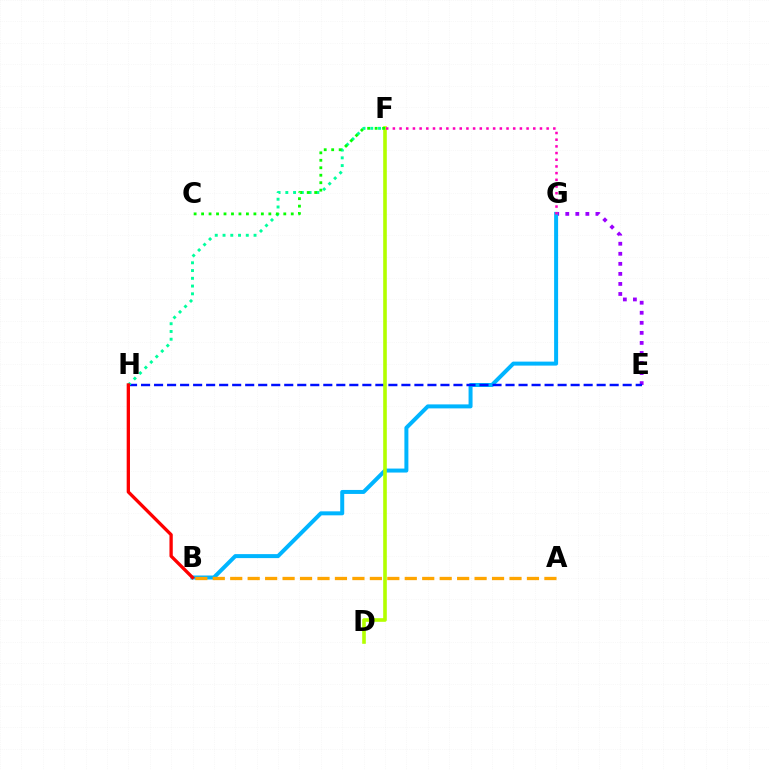{('E', 'G'): [{'color': '#9b00ff', 'line_style': 'dotted', 'thickness': 2.73}], ('B', 'G'): [{'color': '#00b5ff', 'line_style': 'solid', 'thickness': 2.87}], ('E', 'H'): [{'color': '#0010ff', 'line_style': 'dashed', 'thickness': 1.77}], ('D', 'F'): [{'color': '#b3ff00', 'line_style': 'solid', 'thickness': 2.6}], ('F', 'H'): [{'color': '#00ff9d', 'line_style': 'dotted', 'thickness': 2.11}], ('A', 'B'): [{'color': '#ffa500', 'line_style': 'dashed', 'thickness': 2.37}], ('C', 'F'): [{'color': '#08ff00', 'line_style': 'dotted', 'thickness': 2.03}], ('F', 'G'): [{'color': '#ff00bd', 'line_style': 'dotted', 'thickness': 1.82}], ('B', 'H'): [{'color': '#ff0000', 'line_style': 'solid', 'thickness': 2.38}]}